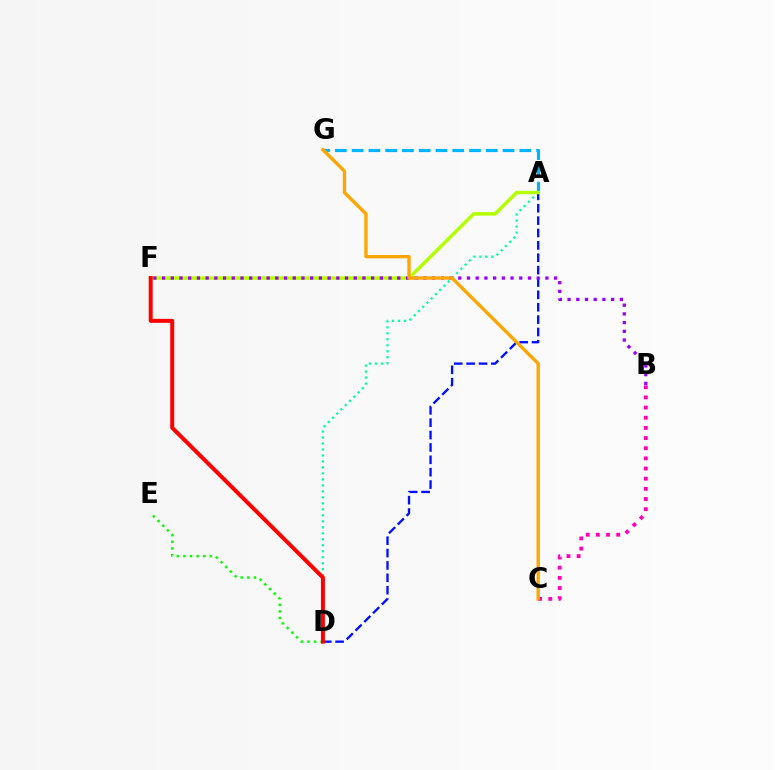{('D', 'E'): [{'color': '#08ff00', 'line_style': 'dotted', 'thickness': 1.8}], ('A', 'G'): [{'color': '#00b5ff', 'line_style': 'dashed', 'thickness': 2.28}], ('A', 'D'): [{'color': '#00ff9d', 'line_style': 'dotted', 'thickness': 1.63}, {'color': '#0010ff', 'line_style': 'dashed', 'thickness': 1.68}], ('A', 'F'): [{'color': '#b3ff00', 'line_style': 'solid', 'thickness': 2.49}], ('B', 'F'): [{'color': '#9b00ff', 'line_style': 'dotted', 'thickness': 2.37}], ('B', 'C'): [{'color': '#ff00bd', 'line_style': 'dotted', 'thickness': 2.76}], ('C', 'G'): [{'color': '#ffa500', 'line_style': 'solid', 'thickness': 2.4}], ('D', 'F'): [{'color': '#ff0000', 'line_style': 'solid', 'thickness': 2.86}]}